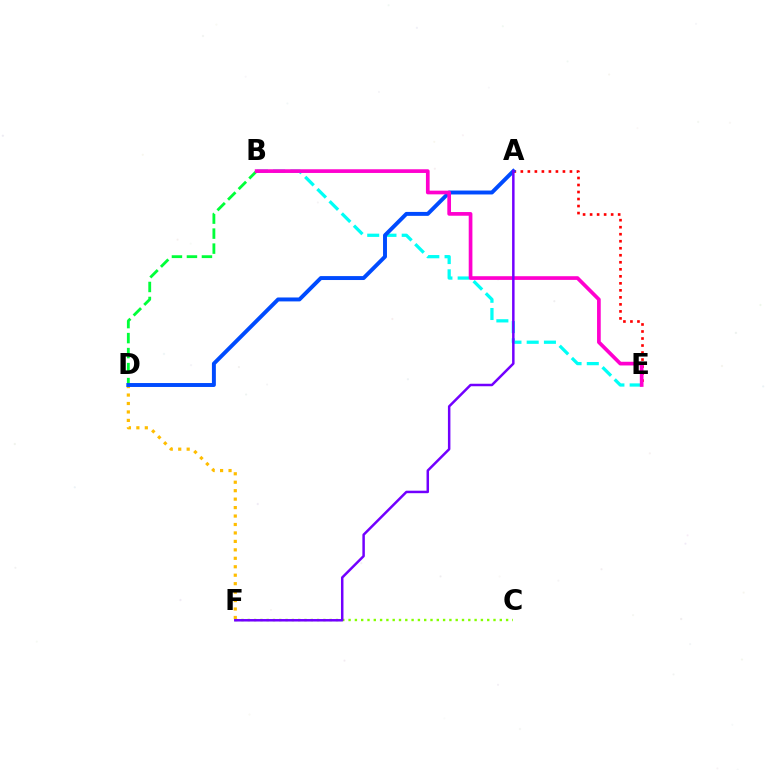{('B', 'D'): [{'color': '#00ff39', 'line_style': 'dashed', 'thickness': 2.04}], ('B', 'E'): [{'color': '#00fff6', 'line_style': 'dashed', 'thickness': 2.34}, {'color': '#ff00cf', 'line_style': 'solid', 'thickness': 2.66}], ('C', 'F'): [{'color': '#84ff00', 'line_style': 'dotted', 'thickness': 1.71}], ('A', 'E'): [{'color': '#ff0000', 'line_style': 'dotted', 'thickness': 1.91}], ('D', 'F'): [{'color': '#ffbd00', 'line_style': 'dotted', 'thickness': 2.3}], ('A', 'D'): [{'color': '#004bff', 'line_style': 'solid', 'thickness': 2.83}], ('A', 'F'): [{'color': '#7200ff', 'line_style': 'solid', 'thickness': 1.79}]}